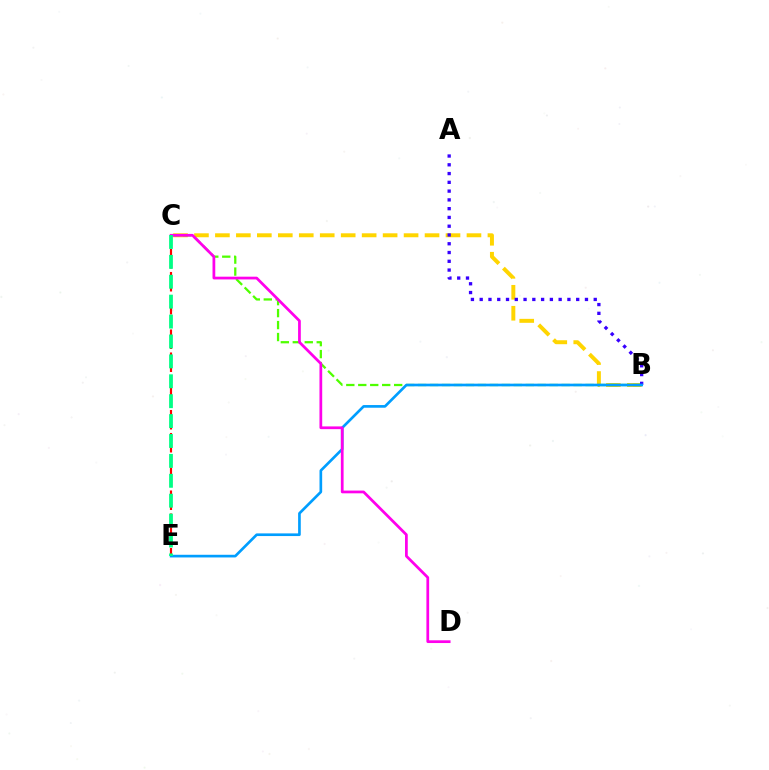{('B', 'C'): [{'color': '#ffd500', 'line_style': 'dashed', 'thickness': 2.85}, {'color': '#4fff00', 'line_style': 'dashed', 'thickness': 1.63}], ('C', 'E'): [{'color': '#ff0000', 'line_style': 'dashed', 'thickness': 1.56}, {'color': '#00ff86', 'line_style': 'dashed', 'thickness': 2.7}], ('A', 'B'): [{'color': '#3700ff', 'line_style': 'dotted', 'thickness': 2.38}], ('B', 'E'): [{'color': '#009eff', 'line_style': 'solid', 'thickness': 1.92}], ('C', 'D'): [{'color': '#ff00ed', 'line_style': 'solid', 'thickness': 1.97}]}